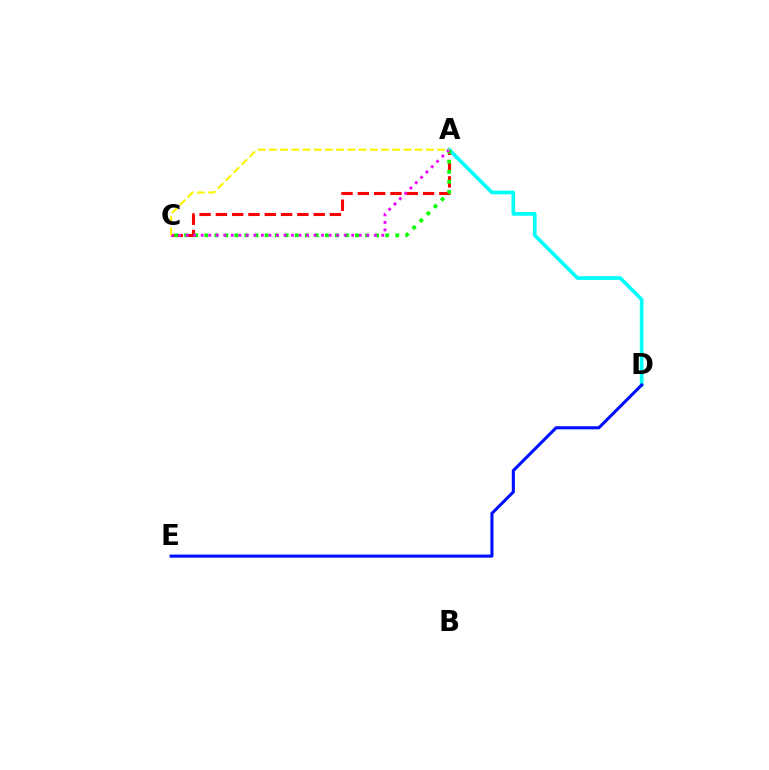{('A', 'C'): [{'color': '#ff0000', 'line_style': 'dashed', 'thickness': 2.21}, {'color': '#08ff00', 'line_style': 'dotted', 'thickness': 2.73}, {'color': '#ee00ff', 'line_style': 'dotted', 'thickness': 2.04}, {'color': '#fcf500', 'line_style': 'dashed', 'thickness': 1.52}], ('A', 'D'): [{'color': '#00fff6', 'line_style': 'solid', 'thickness': 2.64}], ('D', 'E'): [{'color': '#0010ff', 'line_style': 'solid', 'thickness': 2.22}]}